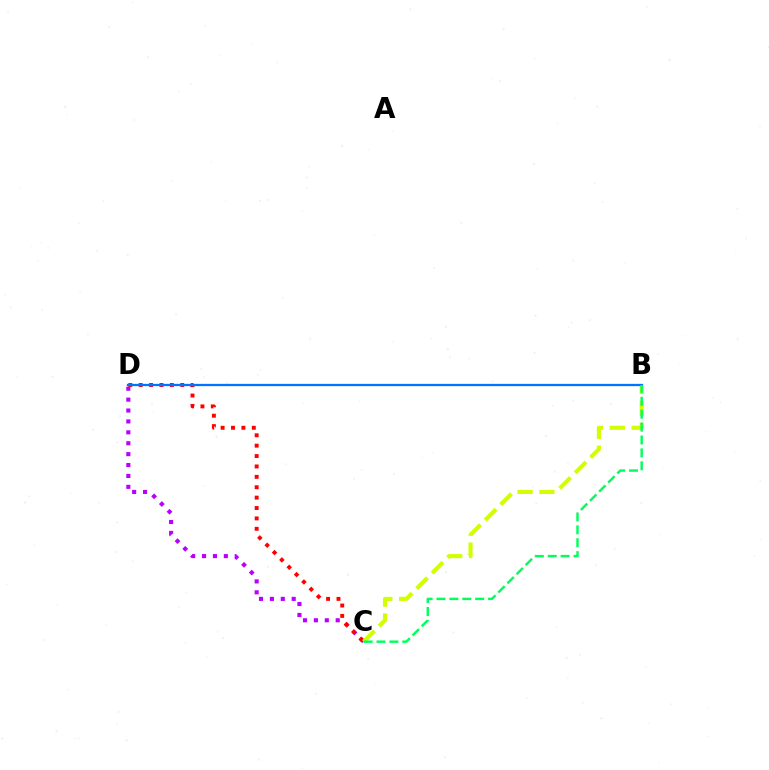{('C', 'D'): [{'color': '#b900ff', 'line_style': 'dotted', 'thickness': 2.96}, {'color': '#ff0000', 'line_style': 'dotted', 'thickness': 2.82}], ('B', 'C'): [{'color': '#d1ff00', 'line_style': 'dashed', 'thickness': 2.97}, {'color': '#00ff5c', 'line_style': 'dashed', 'thickness': 1.75}], ('B', 'D'): [{'color': '#0074ff', 'line_style': 'solid', 'thickness': 1.64}]}